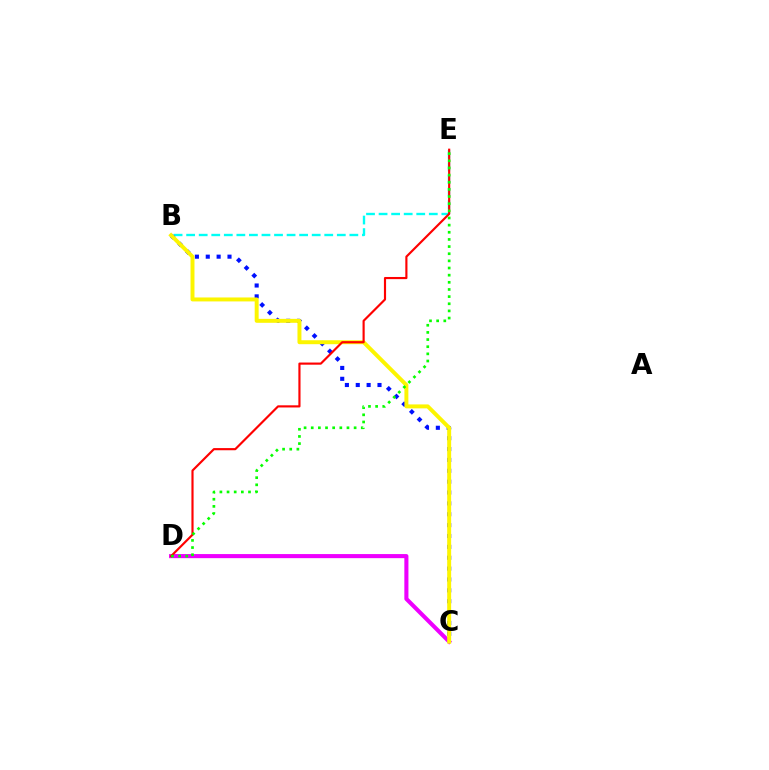{('C', 'D'): [{'color': '#ee00ff', 'line_style': 'solid', 'thickness': 2.94}], ('B', 'E'): [{'color': '#00fff6', 'line_style': 'dashed', 'thickness': 1.71}], ('B', 'C'): [{'color': '#0010ff', 'line_style': 'dotted', 'thickness': 2.95}, {'color': '#fcf500', 'line_style': 'solid', 'thickness': 2.84}], ('D', 'E'): [{'color': '#ff0000', 'line_style': 'solid', 'thickness': 1.55}, {'color': '#08ff00', 'line_style': 'dotted', 'thickness': 1.94}]}